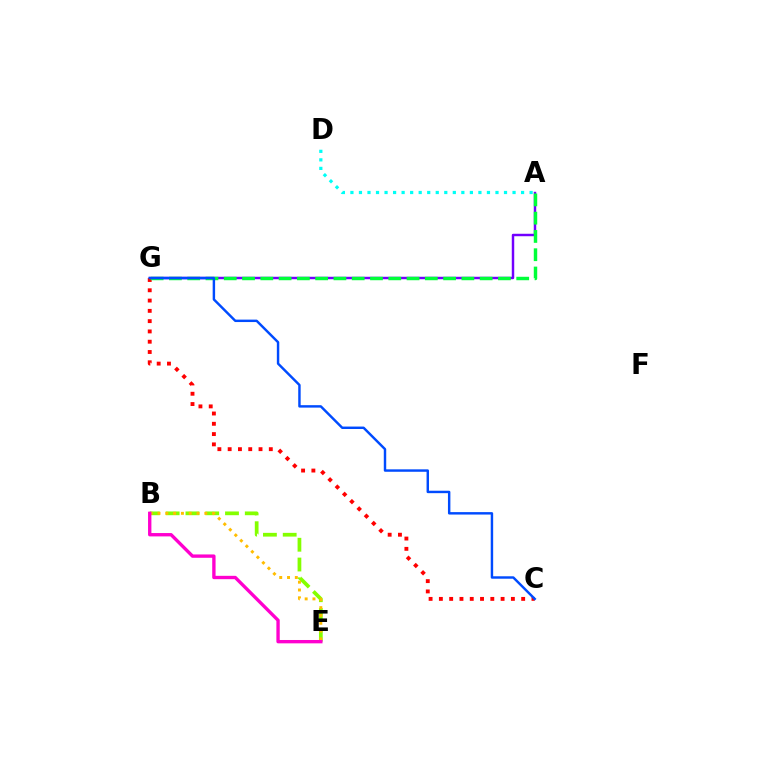{('A', 'D'): [{'color': '#00fff6', 'line_style': 'dotted', 'thickness': 2.32}], ('A', 'G'): [{'color': '#7200ff', 'line_style': 'solid', 'thickness': 1.77}, {'color': '#00ff39', 'line_style': 'dashed', 'thickness': 2.48}], ('B', 'E'): [{'color': '#84ff00', 'line_style': 'dashed', 'thickness': 2.69}, {'color': '#ffbd00', 'line_style': 'dotted', 'thickness': 2.12}, {'color': '#ff00cf', 'line_style': 'solid', 'thickness': 2.41}], ('C', 'G'): [{'color': '#ff0000', 'line_style': 'dotted', 'thickness': 2.79}, {'color': '#004bff', 'line_style': 'solid', 'thickness': 1.76}]}